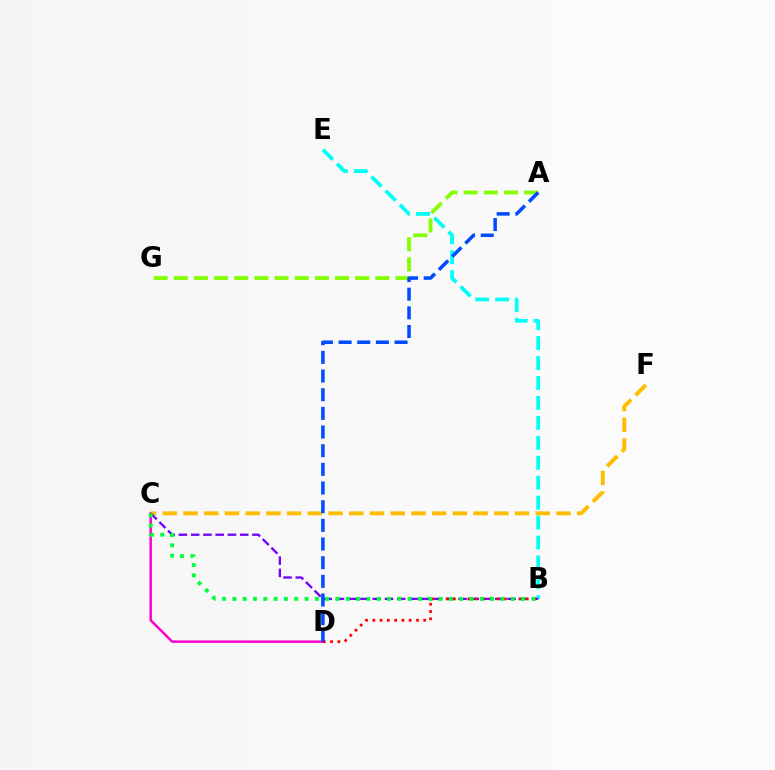{('C', 'D'): [{'color': '#ff00cf', 'line_style': 'solid', 'thickness': 1.79}], ('B', 'E'): [{'color': '#00fff6', 'line_style': 'dashed', 'thickness': 2.71}], ('A', 'G'): [{'color': '#84ff00', 'line_style': 'dashed', 'thickness': 2.74}], ('C', 'F'): [{'color': '#ffbd00', 'line_style': 'dashed', 'thickness': 2.81}], ('B', 'C'): [{'color': '#7200ff', 'line_style': 'dashed', 'thickness': 1.66}, {'color': '#00ff39', 'line_style': 'dotted', 'thickness': 2.8}], ('B', 'D'): [{'color': '#ff0000', 'line_style': 'dotted', 'thickness': 1.98}], ('A', 'D'): [{'color': '#004bff', 'line_style': 'dashed', 'thickness': 2.54}]}